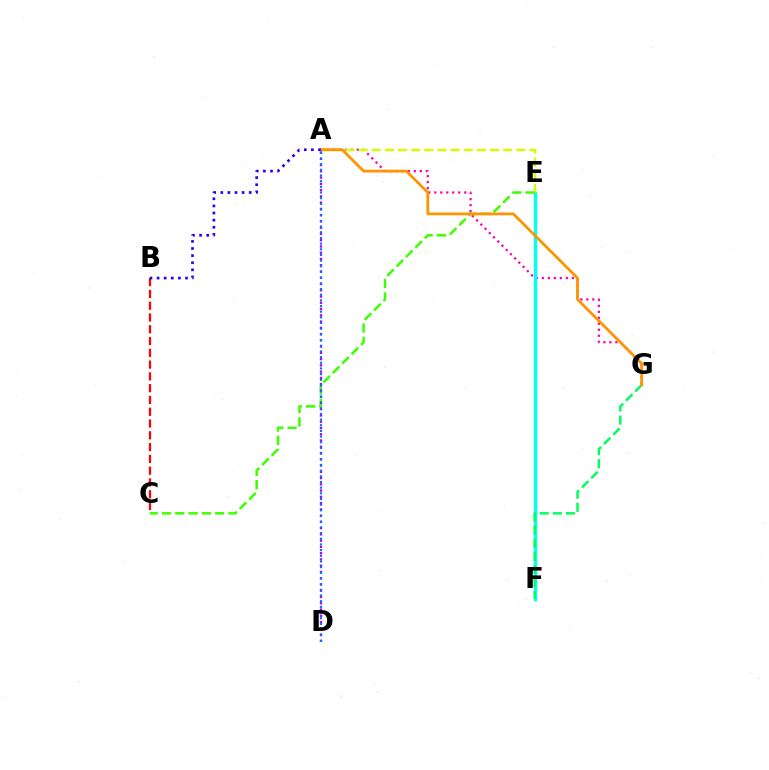{('A', 'G'): [{'color': '#ff00ac', 'line_style': 'dotted', 'thickness': 1.63}, {'color': '#ff9400', 'line_style': 'solid', 'thickness': 2.0}], ('E', 'F'): [{'color': '#00fff6', 'line_style': 'solid', 'thickness': 2.46}], ('A', 'E'): [{'color': '#d1ff00', 'line_style': 'dashed', 'thickness': 1.79}], ('C', 'E'): [{'color': '#3dff00', 'line_style': 'dashed', 'thickness': 1.81}], ('A', 'D'): [{'color': '#b900ff', 'line_style': 'dotted', 'thickness': 1.7}, {'color': '#0074ff', 'line_style': 'dotted', 'thickness': 1.54}], ('F', 'G'): [{'color': '#00ff5c', 'line_style': 'dashed', 'thickness': 1.78}], ('B', 'C'): [{'color': '#ff0000', 'line_style': 'dashed', 'thickness': 1.6}], ('A', 'B'): [{'color': '#2500ff', 'line_style': 'dotted', 'thickness': 1.93}]}